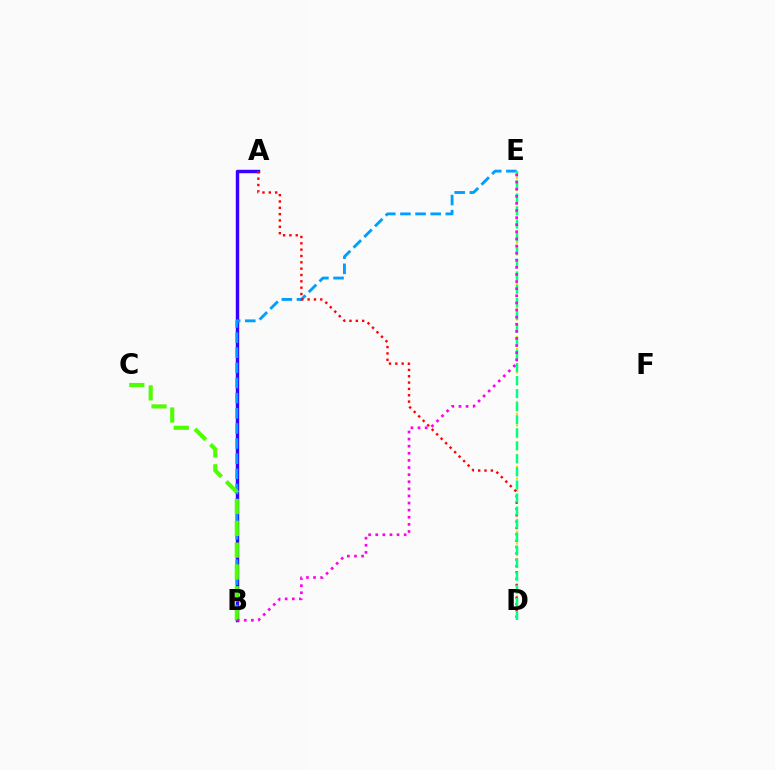{('A', 'B'): [{'color': '#3700ff', 'line_style': 'solid', 'thickness': 2.47}], ('B', 'E'): [{'color': '#009eff', 'line_style': 'dashed', 'thickness': 2.06}, {'color': '#ff00ed', 'line_style': 'dotted', 'thickness': 1.93}], ('D', 'E'): [{'color': '#ffd500', 'line_style': 'dotted', 'thickness': 1.6}, {'color': '#00ff86', 'line_style': 'dashed', 'thickness': 1.77}], ('A', 'D'): [{'color': '#ff0000', 'line_style': 'dotted', 'thickness': 1.72}], ('B', 'C'): [{'color': '#4fff00', 'line_style': 'dashed', 'thickness': 2.96}]}